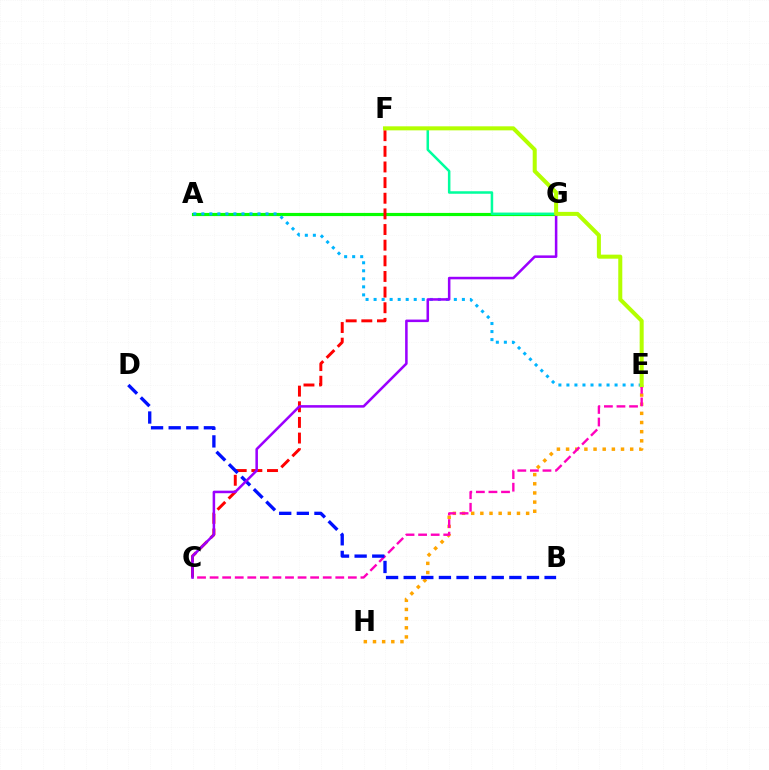{('A', 'G'): [{'color': '#08ff00', 'line_style': 'solid', 'thickness': 2.28}], ('A', 'E'): [{'color': '#00b5ff', 'line_style': 'dotted', 'thickness': 2.18}], ('F', 'G'): [{'color': '#00ff9d', 'line_style': 'solid', 'thickness': 1.81}], ('E', 'H'): [{'color': '#ffa500', 'line_style': 'dotted', 'thickness': 2.49}], ('C', 'F'): [{'color': '#ff0000', 'line_style': 'dashed', 'thickness': 2.12}], ('C', 'E'): [{'color': '#ff00bd', 'line_style': 'dashed', 'thickness': 1.71}], ('B', 'D'): [{'color': '#0010ff', 'line_style': 'dashed', 'thickness': 2.39}], ('C', 'G'): [{'color': '#9b00ff', 'line_style': 'solid', 'thickness': 1.83}], ('E', 'F'): [{'color': '#b3ff00', 'line_style': 'solid', 'thickness': 2.9}]}